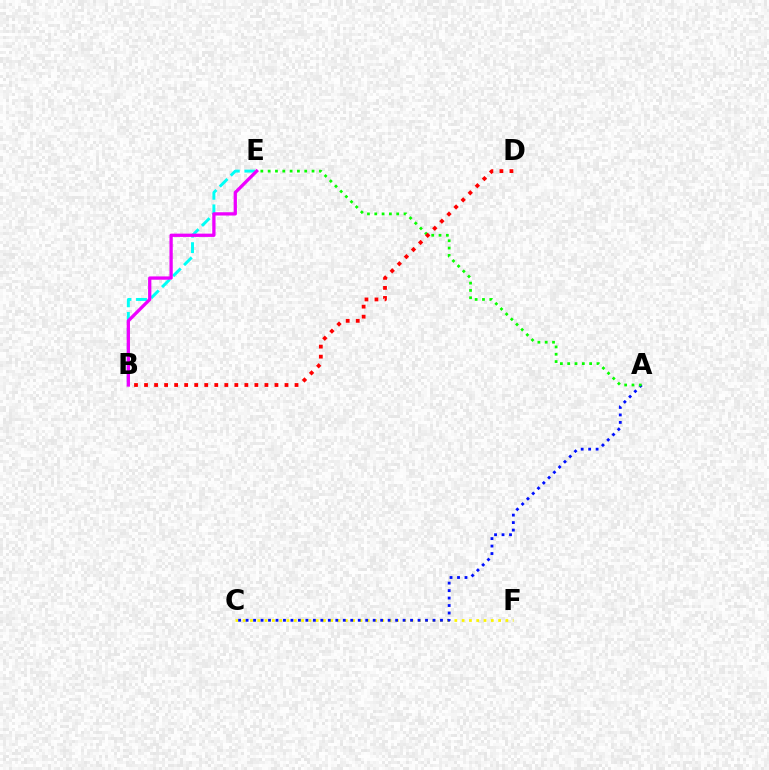{('C', 'F'): [{'color': '#fcf500', 'line_style': 'dotted', 'thickness': 1.98}], ('B', 'E'): [{'color': '#00fff6', 'line_style': 'dashed', 'thickness': 2.11}, {'color': '#ee00ff', 'line_style': 'solid', 'thickness': 2.36}], ('A', 'C'): [{'color': '#0010ff', 'line_style': 'dotted', 'thickness': 2.03}], ('A', 'E'): [{'color': '#08ff00', 'line_style': 'dotted', 'thickness': 1.99}], ('B', 'D'): [{'color': '#ff0000', 'line_style': 'dotted', 'thickness': 2.73}]}